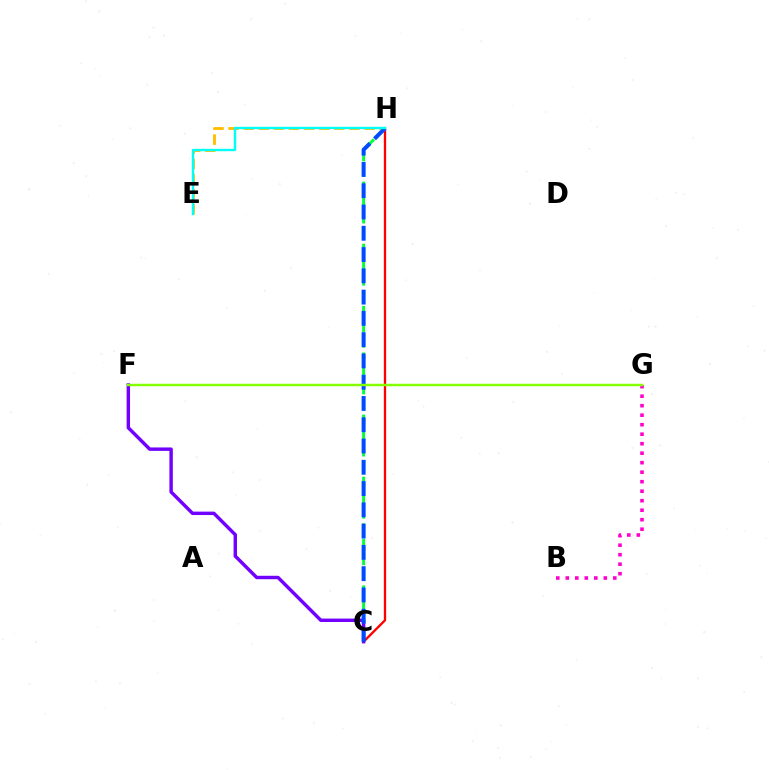{('C', 'H'): [{'color': '#ff0000', 'line_style': 'solid', 'thickness': 1.67}, {'color': '#00ff39', 'line_style': 'dashed', 'thickness': 2.11}, {'color': '#004bff', 'line_style': 'dashed', 'thickness': 2.89}], ('E', 'H'): [{'color': '#ffbd00', 'line_style': 'dashed', 'thickness': 2.05}, {'color': '#00fff6', 'line_style': 'solid', 'thickness': 1.73}], ('B', 'G'): [{'color': '#ff00cf', 'line_style': 'dotted', 'thickness': 2.58}], ('C', 'F'): [{'color': '#7200ff', 'line_style': 'solid', 'thickness': 2.47}], ('F', 'G'): [{'color': '#84ff00', 'line_style': 'solid', 'thickness': 1.78}]}